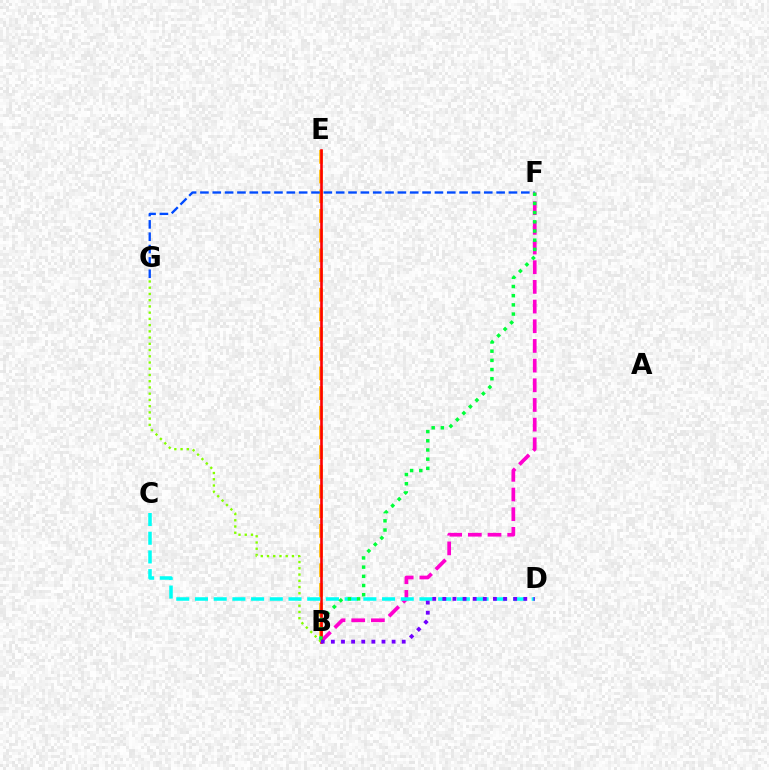{('B', 'E'): [{'color': '#ffbd00', 'line_style': 'dashed', 'thickness': 2.67}, {'color': '#ff0000', 'line_style': 'solid', 'thickness': 1.88}], ('F', 'G'): [{'color': '#004bff', 'line_style': 'dashed', 'thickness': 1.68}], ('B', 'F'): [{'color': '#ff00cf', 'line_style': 'dashed', 'thickness': 2.67}, {'color': '#00ff39', 'line_style': 'dotted', 'thickness': 2.5}], ('B', 'G'): [{'color': '#84ff00', 'line_style': 'dotted', 'thickness': 1.69}], ('C', 'D'): [{'color': '#00fff6', 'line_style': 'dashed', 'thickness': 2.54}], ('B', 'D'): [{'color': '#7200ff', 'line_style': 'dotted', 'thickness': 2.75}]}